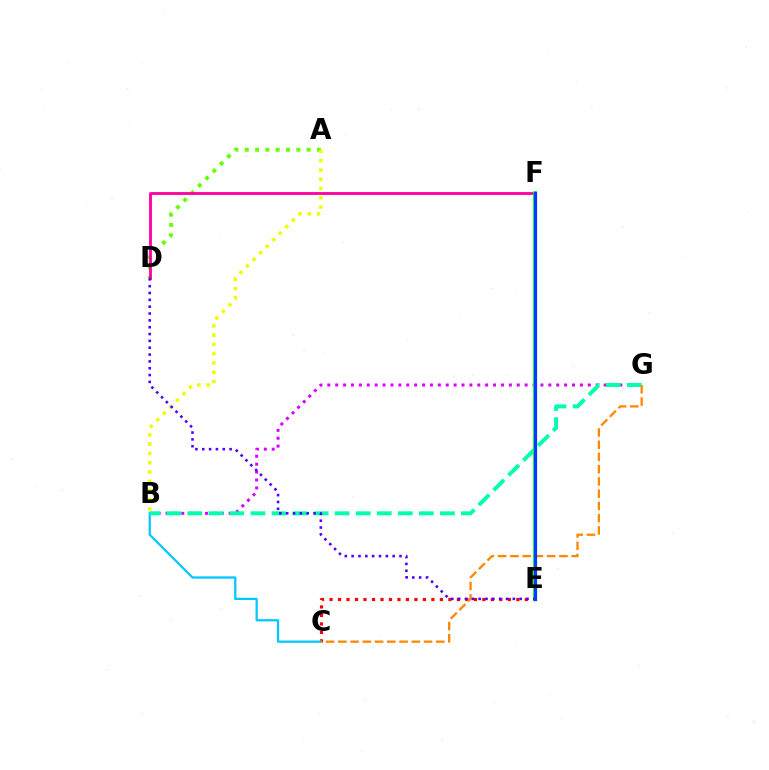{('A', 'D'): [{'color': '#66ff00', 'line_style': 'dotted', 'thickness': 2.8}], ('D', 'F'): [{'color': '#ff00a0', 'line_style': 'solid', 'thickness': 2.03}], ('C', 'E'): [{'color': '#ff0000', 'line_style': 'dotted', 'thickness': 2.31}], ('B', 'G'): [{'color': '#d600ff', 'line_style': 'dotted', 'thickness': 2.14}, {'color': '#00ffaf', 'line_style': 'dashed', 'thickness': 2.86}], ('B', 'C'): [{'color': '#00c7ff', 'line_style': 'solid', 'thickness': 1.62}], ('E', 'F'): [{'color': '#00ff27', 'line_style': 'solid', 'thickness': 2.72}, {'color': '#003fff', 'line_style': 'solid', 'thickness': 2.32}], ('C', 'G'): [{'color': '#ff8800', 'line_style': 'dashed', 'thickness': 1.66}], ('A', 'B'): [{'color': '#eeff00', 'line_style': 'dotted', 'thickness': 2.51}], ('D', 'E'): [{'color': '#4f00ff', 'line_style': 'dotted', 'thickness': 1.86}]}